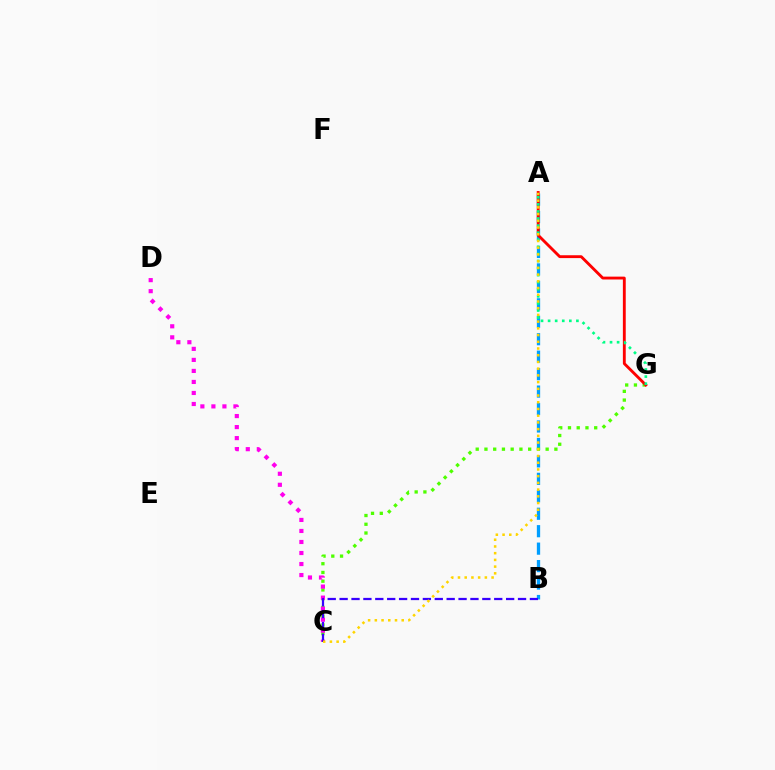{('A', 'B'): [{'color': '#009eff', 'line_style': 'dashed', 'thickness': 2.37}], ('C', 'G'): [{'color': '#4fff00', 'line_style': 'dotted', 'thickness': 2.38}], ('A', 'G'): [{'color': '#ff0000', 'line_style': 'solid', 'thickness': 2.06}, {'color': '#00ff86', 'line_style': 'dotted', 'thickness': 1.92}], ('C', 'D'): [{'color': '#ff00ed', 'line_style': 'dotted', 'thickness': 3.0}], ('B', 'C'): [{'color': '#3700ff', 'line_style': 'dashed', 'thickness': 1.62}], ('A', 'C'): [{'color': '#ffd500', 'line_style': 'dotted', 'thickness': 1.83}]}